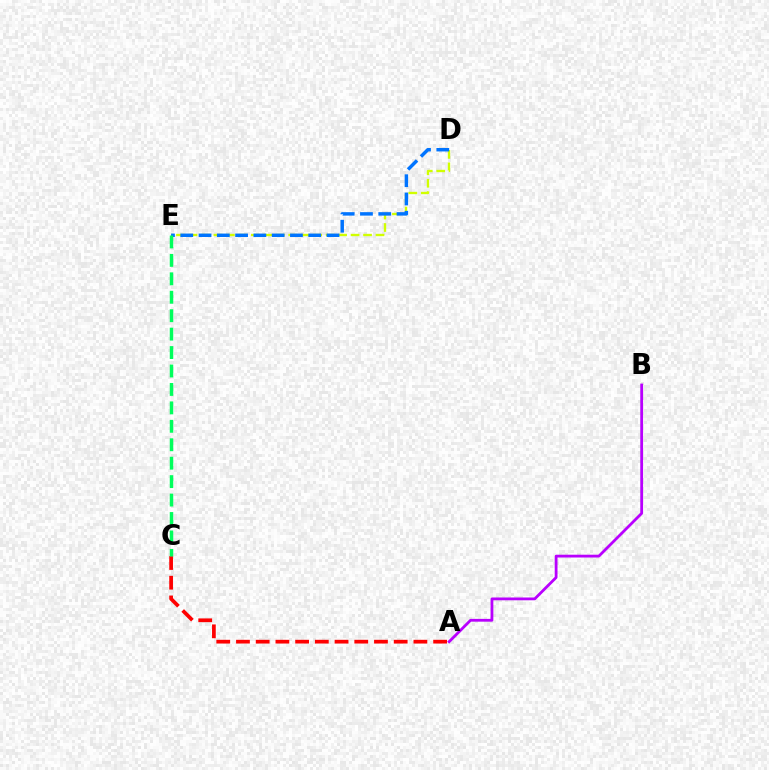{('A', 'B'): [{'color': '#b900ff', 'line_style': 'solid', 'thickness': 2.01}], ('D', 'E'): [{'color': '#d1ff00', 'line_style': 'dashed', 'thickness': 1.69}, {'color': '#0074ff', 'line_style': 'dashed', 'thickness': 2.48}], ('A', 'C'): [{'color': '#ff0000', 'line_style': 'dashed', 'thickness': 2.68}], ('C', 'E'): [{'color': '#00ff5c', 'line_style': 'dashed', 'thickness': 2.5}]}